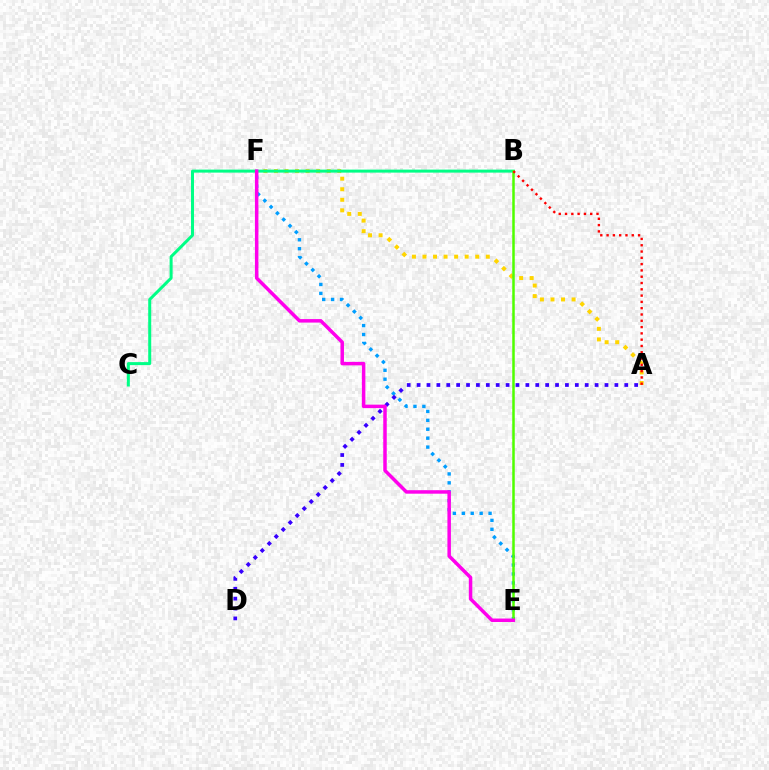{('E', 'F'): [{'color': '#009eff', 'line_style': 'dotted', 'thickness': 2.42}, {'color': '#ff00ed', 'line_style': 'solid', 'thickness': 2.51}], ('A', 'F'): [{'color': '#ffd500', 'line_style': 'dotted', 'thickness': 2.87}], ('A', 'D'): [{'color': '#3700ff', 'line_style': 'dotted', 'thickness': 2.69}], ('B', 'C'): [{'color': '#00ff86', 'line_style': 'solid', 'thickness': 2.16}], ('B', 'E'): [{'color': '#4fff00', 'line_style': 'solid', 'thickness': 1.81}], ('A', 'B'): [{'color': '#ff0000', 'line_style': 'dotted', 'thickness': 1.71}]}